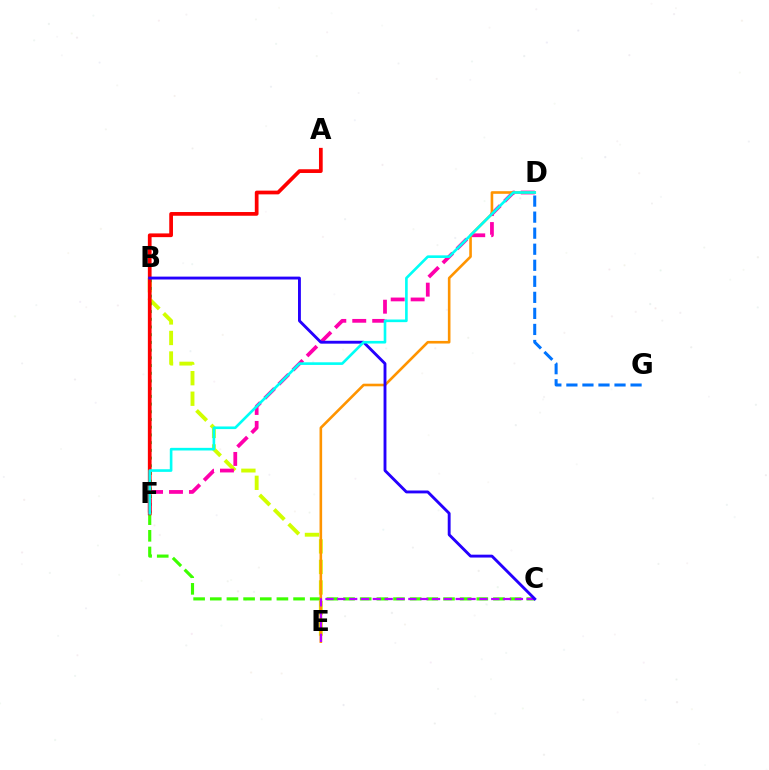{('B', 'E'): [{'color': '#d1ff00', 'line_style': 'dashed', 'thickness': 2.79}], ('B', 'F'): [{'color': '#00ff5c', 'line_style': 'dotted', 'thickness': 2.09}], ('D', 'F'): [{'color': '#ff00ac', 'line_style': 'dashed', 'thickness': 2.71}, {'color': '#00fff6', 'line_style': 'solid', 'thickness': 1.9}], ('C', 'F'): [{'color': '#3dff00', 'line_style': 'dashed', 'thickness': 2.26}], ('A', 'F'): [{'color': '#ff0000', 'line_style': 'solid', 'thickness': 2.68}], ('D', 'E'): [{'color': '#ff9400', 'line_style': 'solid', 'thickness': 1.88}], ('C', 'E'): [{'color': '#b900ff', 'line_style': 'dashed', 'thickness': 1.61}], ('B', 'C'): [{'color': '#2500ff', 'line_style': 'solid', 'thickness': 2.07}], ('D', 'G'): [{'color': '#0074ff', 'line_style': 'dashed', 'thickness': 2.18}]}